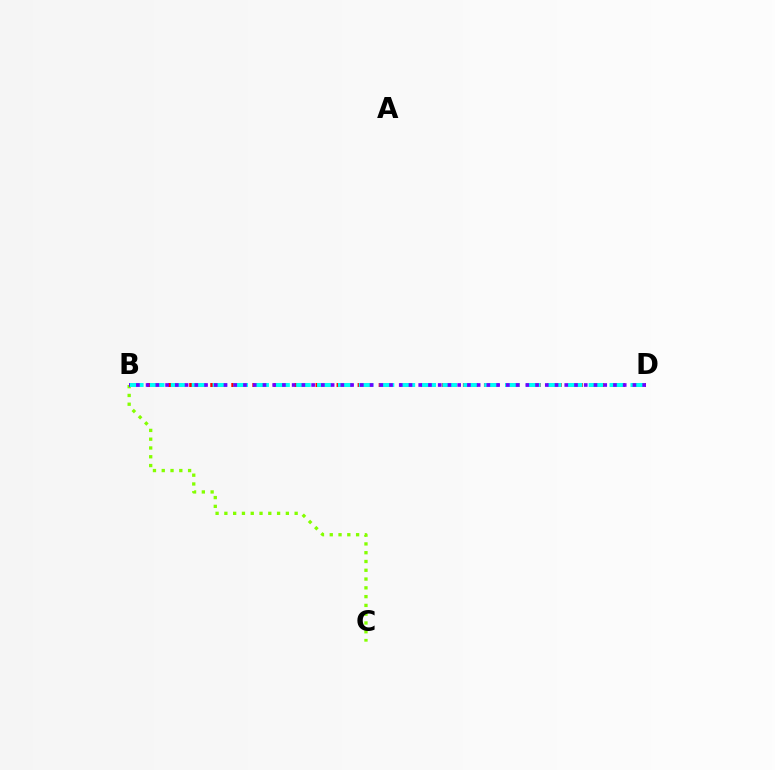{('B', 'D'): [{'color': '#ff0000', 'line_style': 'dashed', 'thickness': 2.86}, {'color': '#00fff6', 'line_style': 'dashed', 'thickness': 2.84}, {'color': '#7200ff', 'line_style': 'dotted', 'thickness': 2.65}], ('B', 'C'): [{'color': '#84ff00', 'line_style': 'dotted', 'thickness': 2.39}]}